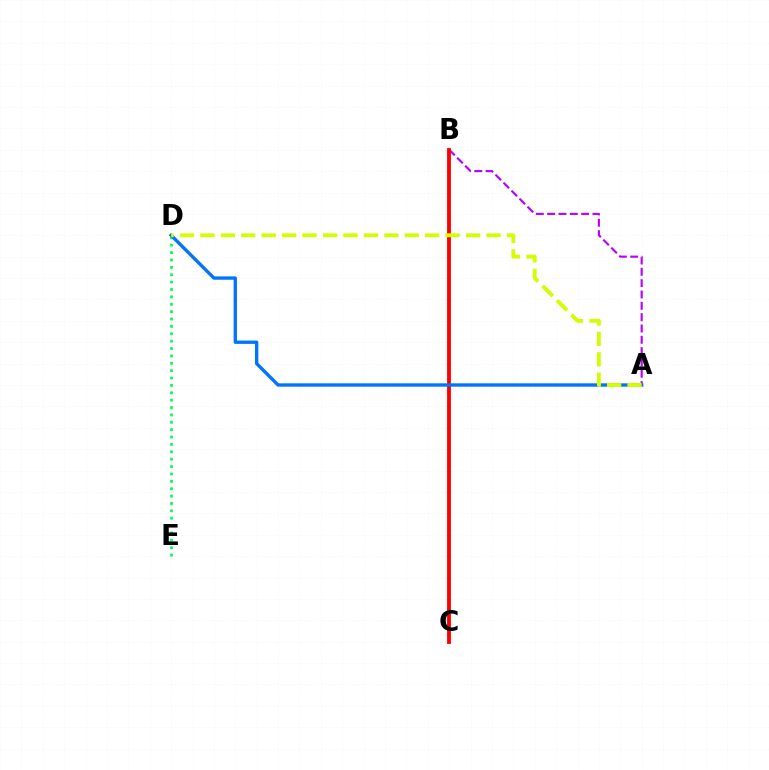{('A', 'B'): [{'color': '#b900ff', 'line_style': 'dashed', 'thickness': 1.54}], ('B', 'C'): [{'color': '#ff0000', 'line_style': 'solid', 'thickness': 2.77}], ('D', 'E'): [{'color': '#00ff5c', 'line_style': 'dotted', 'thickness': 2.0}], ('A', 'D'): [{'color': '#0074ff', 'line_style': 'solid', 'thickness': 2.41}, {'color': '#d1ff00', 'line_style': 'dashed', 'thickness': 2.78}]}